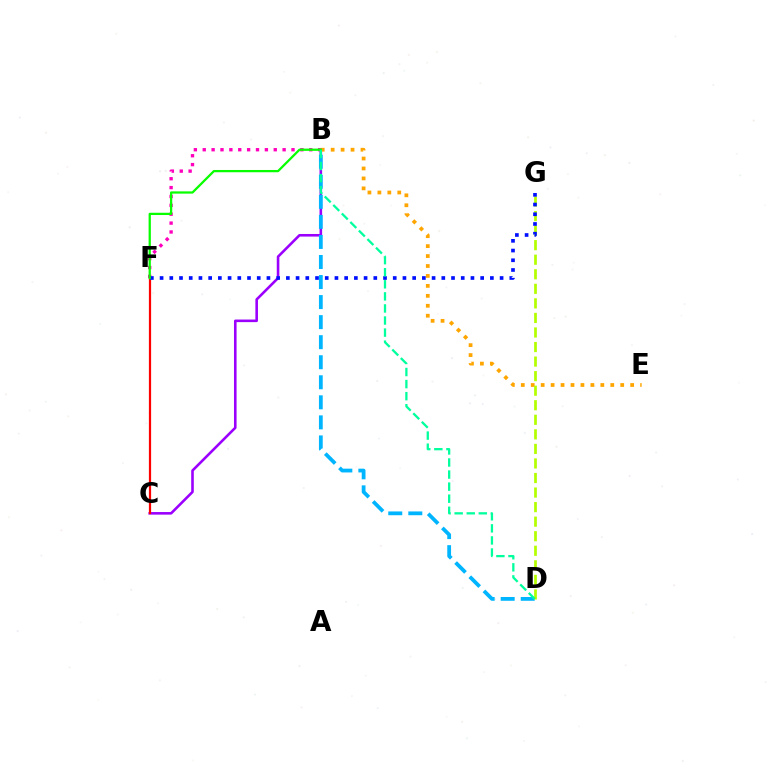{('B', 'C'): [{'color': '#9b00ff', 'line_style': 'solid', 'thickness': 1.87}], ('B', 'F'): [{'color': '#ff00bd', 'line_style': 'dotted', 'thickness': 2.41}, {'color': '#08ff00', 'line_style': 'solid', 'thickness': 1.63}], ('C', 'F'): [{'color': '#ff0000', 'line_style': 'solid', 'thickness': 1.6}], ('B', 'E'): [{'color': '#ffa500', 'line_style': 'dotted', 'thickness': 2.7}], ('B', 'D'): [{'color': '#00b5ff', 'line_style': 'dashed', 'thickness': 2.72}, {'color': '#00ff9d', 'line_style': 'dashed', 'thickness': 1.64}], ('D', 'G'): [{'color': '#b3ff00', 'line_style': 'dashed', 'thickness': 1.98}], ('F', 'G'): [{'color': '#0010ff', 'line_style': 'dotted', 'thickness': 2.64}]}